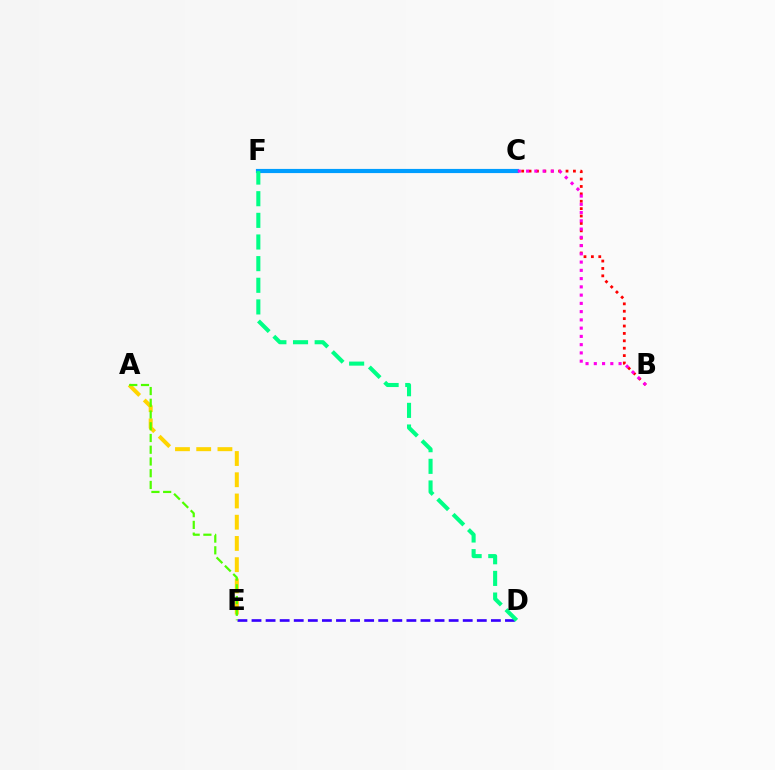{('B', 'F'): [{'color': '#ff0000', 'line_style': 'dotted', 'thickness': 2.01}], ('D', 'E'): [{'color': '#3700ff', 'line_style': 'dashed', 'thickness': 1.91}], ('A', 'E'): [{'color': '#ffd500', 'line_style': 'dashed', 'thickness': 2.88}, {'color': '#4fff00', 'line_style': 'dashed', 'thickness': 1.59}], ('C', 'F'): [{'color': '#009eff', 'line_style': 'solid', 'thickness': 2.99}], ('B', 'C'): [{'color': '#ff00ed', 'line_style': 'dotted', 'thickness': 2.24}], ('D', 'F'): [{'color': '#00ff86', 'line_style': 'dashed', 'thickness': 2.94}]}